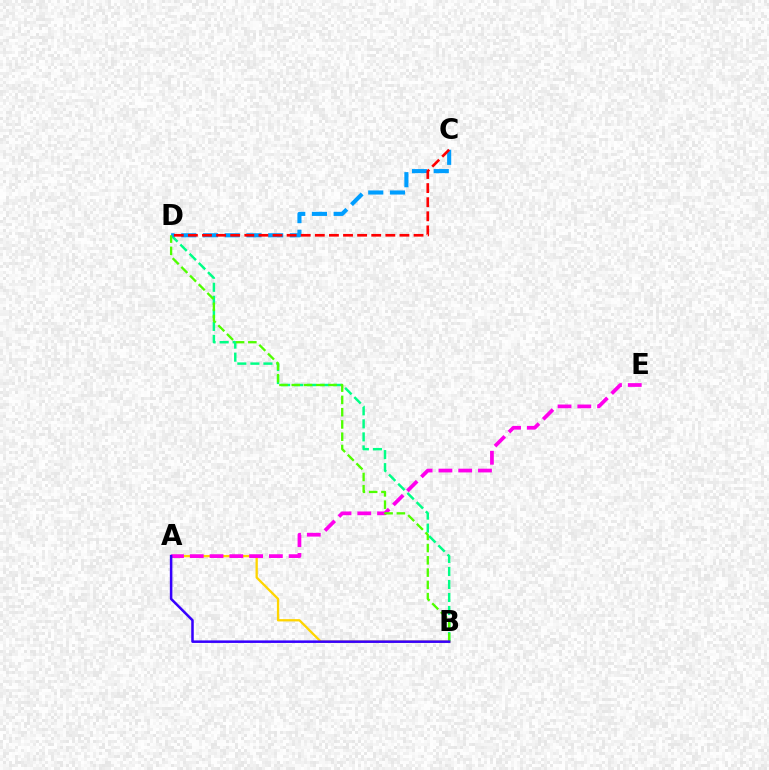{('B', 'D'): [{'color': '#00ff86', 'line_style': 'dashed', 'thickness': 1.77}, {'color': '#4fff00', 'line_style': 'dashed', 'thickness': 1.67}], ('C', 'D'): [{'color': '#009eff', 'line_style': 'dashed', 'thickness': 2.95}, {'color': '#ff0000', 'line_style': 'dashed', 'thickness': 1.92}], ('A', 'B'): [{'color': '#ffd500', 'line_style': 'solid', 'thickness': 1.66}, {'color': '#3700ff', 'line_style': 'solid', 'thickness': 1.82}], ('A', 'E'): [{'color': '#ff00ed', 'line_style': 'dashed', 'thickness': 2.69}]}